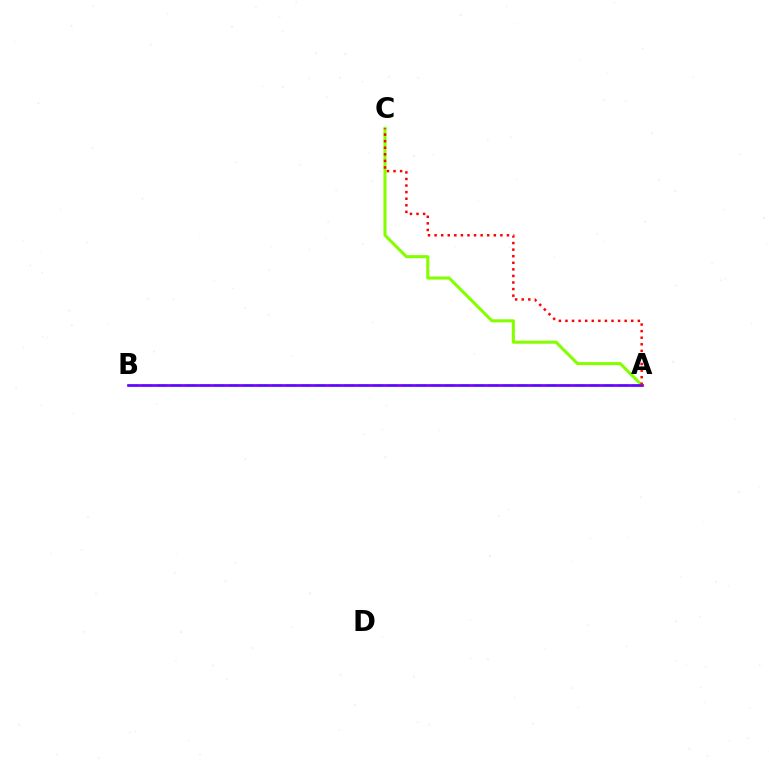{('A', 'B'): [{'color': '#00fff6', 'line_style': 'dashed', 'thickness': 1.96}, {'color': '#7200ff', 'line_style': 'solid', 'thickness': 1.94}], ('A', 'C'): [{'color': '#84ff00', 'line_style': 'solid', 'thickness': 2.21}, {'color': '#ff0000', 'line_style': 'dotted', 'thickness': 1.79}]}